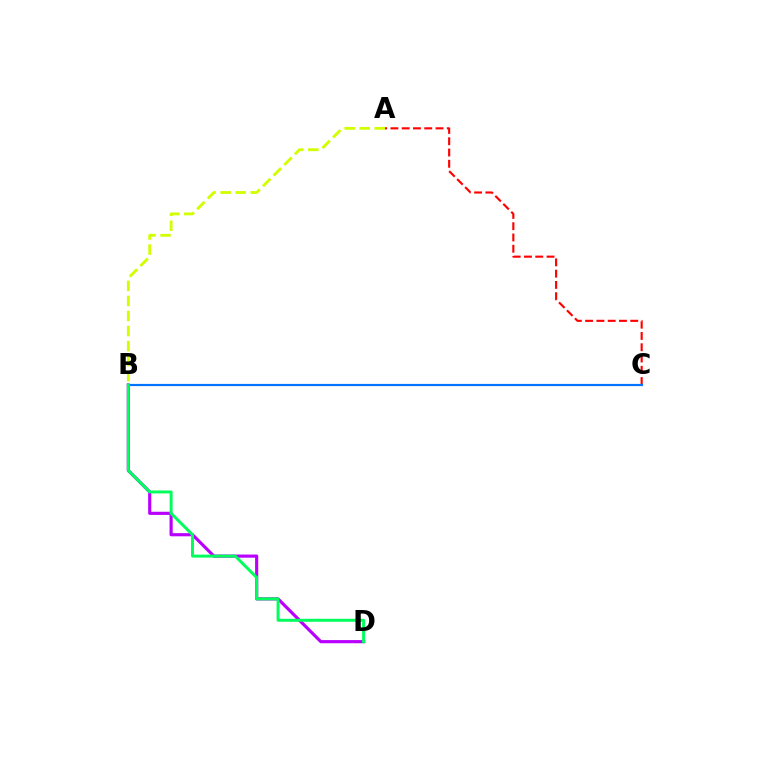{('A', 'C'): [{'color': '#ff0000', 'line_style': 'dashed', 'thickness': 1.53}], ('B', 'C'): [{'color': '#0074ff', 'line_style': 'solid', 'thickness': 1.58}], ('B', 'D'): [{'color': '#b900ff', 'line_style': 'solid', 'thickness': 2.27}, {'color': '#00ff5c', 'line_style': 'solid', 'thickness': 2.14}], ('A', 'B'): [{'color': '#d1ff00', 'line_style': 'dashed', 'thickness': 2.05}]}